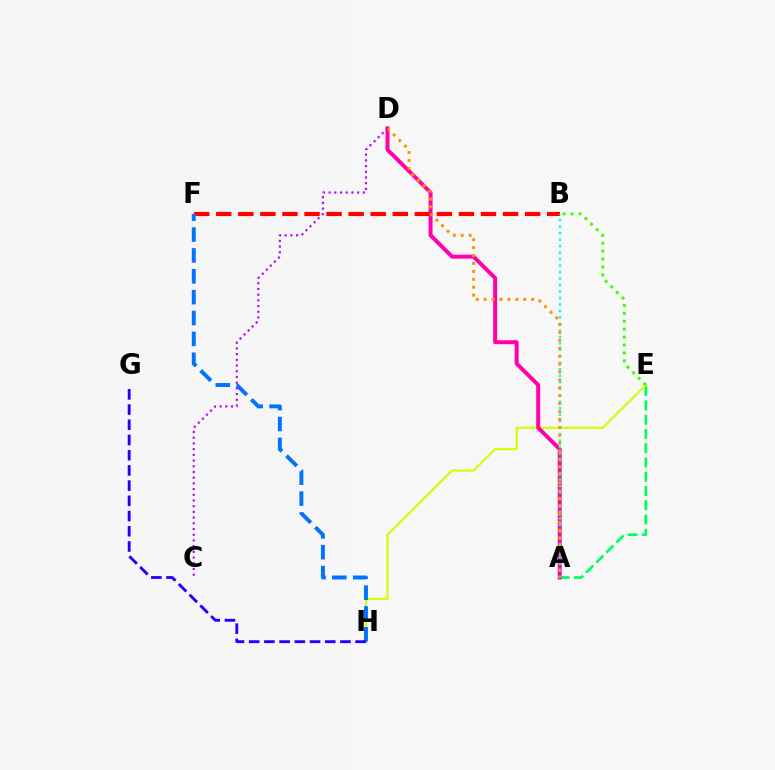{('A', 'E'): [{'color': '#00ff5c', 'line_style': 'dashed', 'thickness': 1.94}], ('E', 'H'): [{'color': '#d1ff00', 'line_style': 'solid', 'thickness': 1.55}], ('A', 'D'): [{'color': '#ff00ac', 'line_style': 'solid', 'thickness': 2.85}, {'color': '#ff9400', 'line_style': 'dotted', 'thickness': 2.15}], ('B', 'F'): [{'color': '#ff0000', 'line_style': 'dashed', 'thickness': 3.0}], ('A', 'B'): [{'color': '#00fff6', 'line_style': 'dotted', 'thickness': 1.76}], ('F', 'H'): [{'color': '#0074ff', 'line_style': 'dashed', 'thickness': 2.84}], ('B', 'E'): [{'color': '#3dff00', 'line_style': 'dotted', 'thickness': 2.15}], ('C', 'D'): [{'color': '#b900ff', 'line_style': 'dotted', 'thickness': 1.55}], ('G', 'H'): [{'color': '#2500ff', 'line_style': 'dashed', 'thickness': 2.07}]}